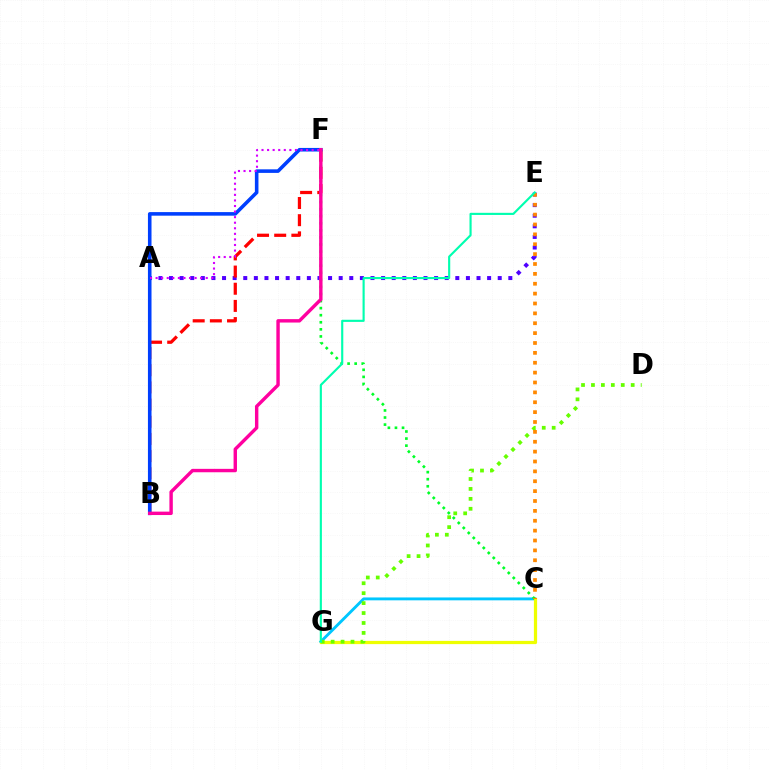{('C', 'G'): [{'color': '#00c7ff', 'line_style': 'solid', 'thickness': 2.07}, {'color': '#eeff00', 'line_style': 'solid', 'thickness': 2.33}], ('A', 'E'): [{'color': '#4f00ff', 'line_style': 'dotted', 'thickness': 2.88}], ('B', 'F'): [{'color': '#ff0000', 'line_style': 'dashed', 'thickness': 2.33}, {'color': '#003fff', 'line_style': 'solid', 'thickness': 2.57}, {'color': '#ff00a0', 'line_style': 'solid', 'thickness': 2.45}], ('A', 'F'): [{'color': '#d600ff', 'line_style': 'dotted', 'thickness': 1.51}], ('D', 'G'): [{'color': '#66ff00', 'line_style': 'dotted', 'thickness': 2.7}], ('C', 'F'): [{'color': '#00ff27', 'line_style': 'dotted', 'thickness': 1.92}], ('C', 'E'): [{'color': '#ff8800', 'line_style': 'dotted', 'thickness': 2.68}], ('E', 'G'): [{'color': '#00ffaf', 'line_style': 'solid', 'thickness': 1.54}]}